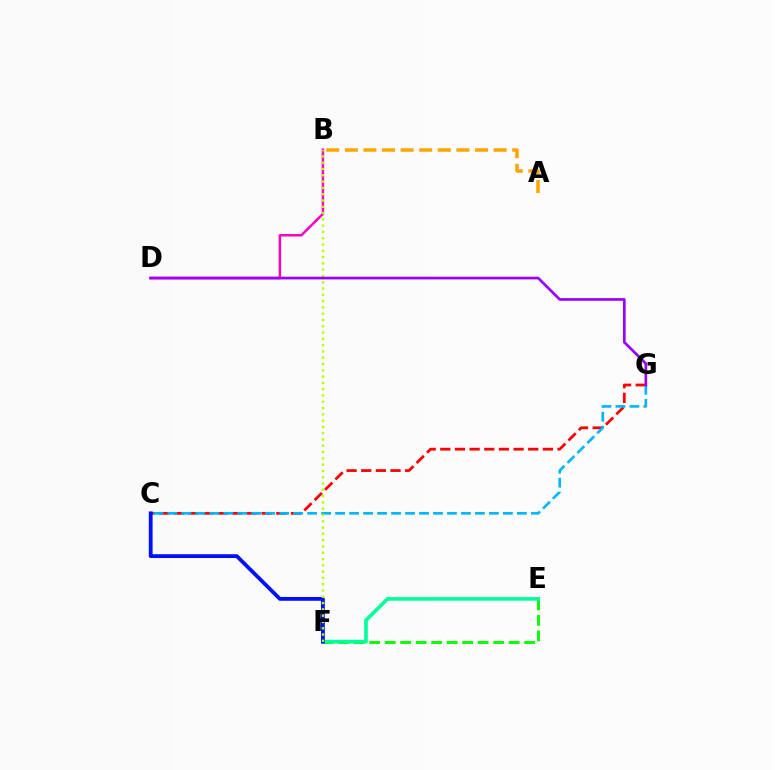{('E', 'F'): [{'color': '#08ff00', 'line_style': 'dashed', 'thickness': 2.1}, {'color': '#00ff9d', 'line_style': 'solid', 'thickness': 2.62}], ('B', 'D'): [{'color': '#ff00bd', 'line_style': 'solid', 'thickness': 1.78}], ('C', 'G'): [{'color': '#ff0000', 'line_style': 'dashed', 'thickness': 1.99}, {'color': '#00b5ff', 'line_style': 'dashed', 'thickness': 1.9}], ('A', 'B'): [{'color': '#ffa500', 'line_style': 'dashed', 'thickness': 2.53}], ('C', 'F'): [{'color': '#0010ff', 'line_style': 'solid', 'thickness': 2.74}], ('B', 'F'): [{'color': '#b3ff00', 'line_style': 'dotted', 'thickness': 1.71}], ('D', 'G'): [{'color': '#9b00ff', 'line_style': 'solid', 'thickness': 1.95}]}